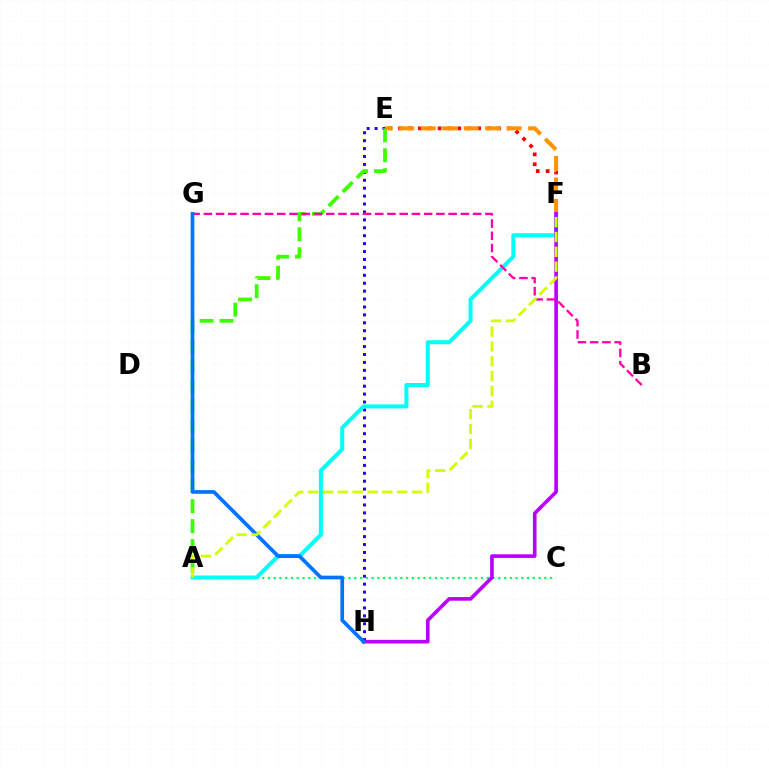{('E', 'H'): [{'color': '#2500ff', 'line_style': 'dotted', 'thickness': 2.15}], ('A', 'C'): [{'color': '#00ff5c', 'line_style': 'dotted', 'thickness': 1.56}], ('E', 'F'): [{'color': '#ff0000', 'line_style': 'dotted', 'thickness': 2.68}, {'color': '#ff9400', 'line_style': 'dashed', 'thickness': 2.92}], ('A', 'E'): [{'color': '#3dff00', 'line_style': 'dashed', 'thickness': 2.71}], ('A', 'F'): [{'color': '#00fff6', 'line_style': 'solid', 'thickness': 2.87}, {'color': '#d1ff00', 'line_style': 'dashed', 'thickness': 2.02}], ('F', 'H'): [{'color': '#b900ff', 'line_style': 'solid', 'thickness': 2.62}], ('B', 'G'): [{'color': '#ff00ac', 'line_style': 'dashed', 'thickness': 1.66}], ('G', 'H'): [{'color': '#0074ff', 'line_style': 'solid', 'thickness': 2.66}]}